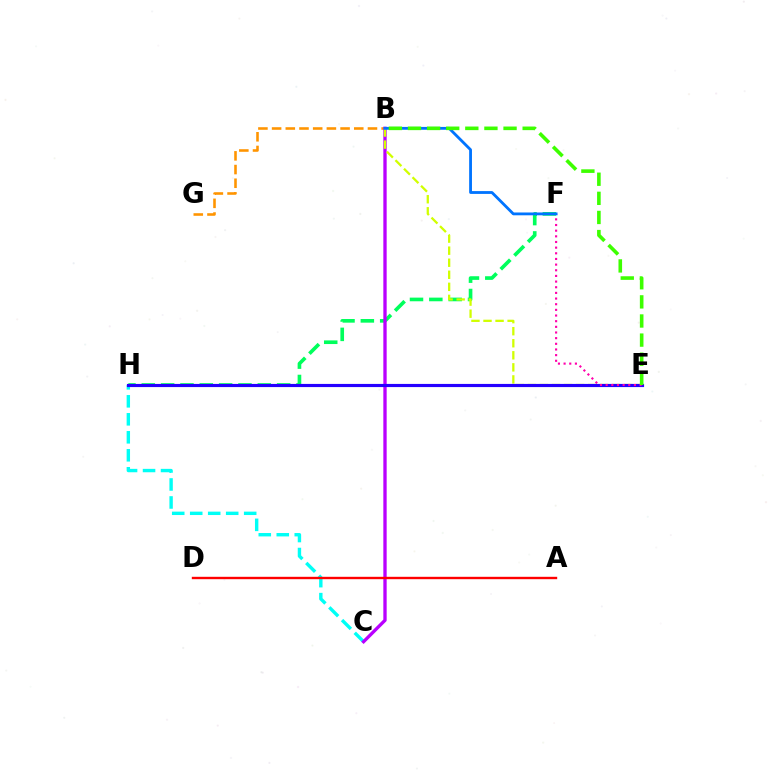{('B', 'G'): [{'color': '#ff9400', 'line_style': 'dashed', 'thickness': 1.86}], ('C', 'H'): [{'color': '#00fff6', 'line_style': 'dashed', 'thickness': 2.44}], ('F', 'H'): [{'color': '#00ff5c', 'line_style': 'dashed', 'thickness': 2.63}], ('B', 'C'): [{'color': '#b900ff', 'line_style': 'solid', 'thickness': 2.4}], ('B', 'E'): [{'color': '#d1ff00', 'line_style': 'dashed', 'thickness': 1.64}, {'color': '#3dff00', 'line_style': 'dashed', 'thickness': 2.6}], ('E', 'H'): [{'color': '#2500ff', 'line_style': 'solid', 'thickness': 2.27}], ('A', 'D'): [{'color': '#ff0000', 'line_style': 'solid', 'thickness': 1.72}], ('E', 'F'): [{'color': '#ff00ac', 'line_style': 'dotted', 'thickness': 1.54}], ('B', 'F'): [{'color': '#0074ff', 'line_style': 'solid', 'thickness': 2.03}]}